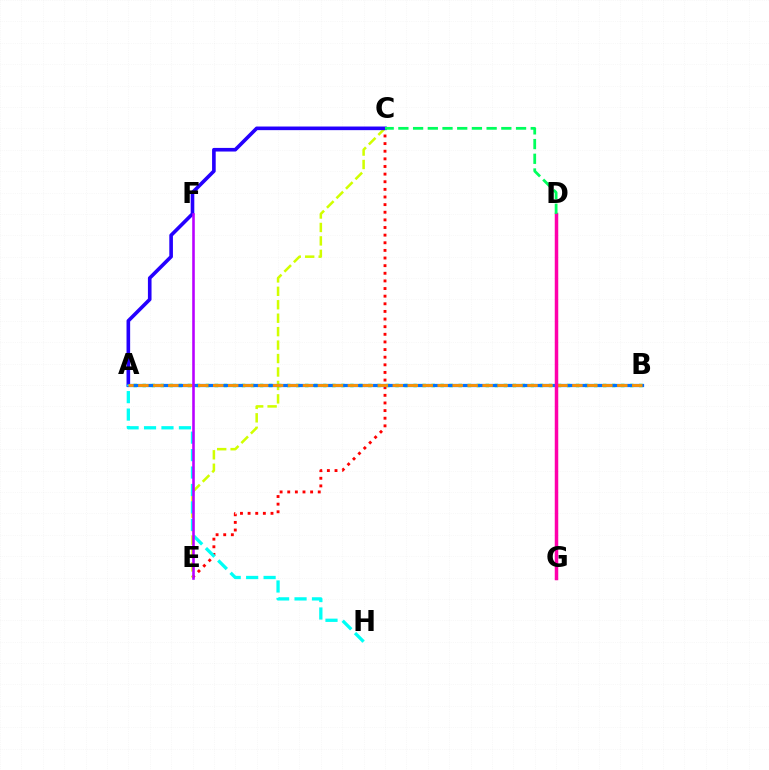{('C', 'E'): [{'color': '#ff0000', 'line_style': 'dotted', 'thickness': 2.07}, {'color': '#d1ff00', 'line_style': 'dashed', 'thickness': 1.83}], ('A', 'C'): [{'color': '#2500ff', 'line_style': 'solid', 'thickness': 2.61}], ('A', 'B'): [{'color': '#3dff00', 'line_style': 'dotted', 'thickness': 2.45}, {'color': '#0074ff', 'line_style': 'solid', 'thickness': 2.33}, {'color': '#ff9400', 'line_style': 'dashed', 'thickness': 2.03}], ('A', 'H'): [{'color': '#00fff6', 'line_style': 'dashed', 'thickness': 2.37}], ('E', 'F'): [{'color': '#b900ff', 'line_style': 'solid', 'thickness': 1.86}], ('D', 'G'): [{'color': '#ff00ac', 'line_style': 'solid', 'thickness': 2.52}], ('C', 'D'): [{'color': '#00ff5c', 'line_style': 'dashed', 'thickness': 2.0}]}